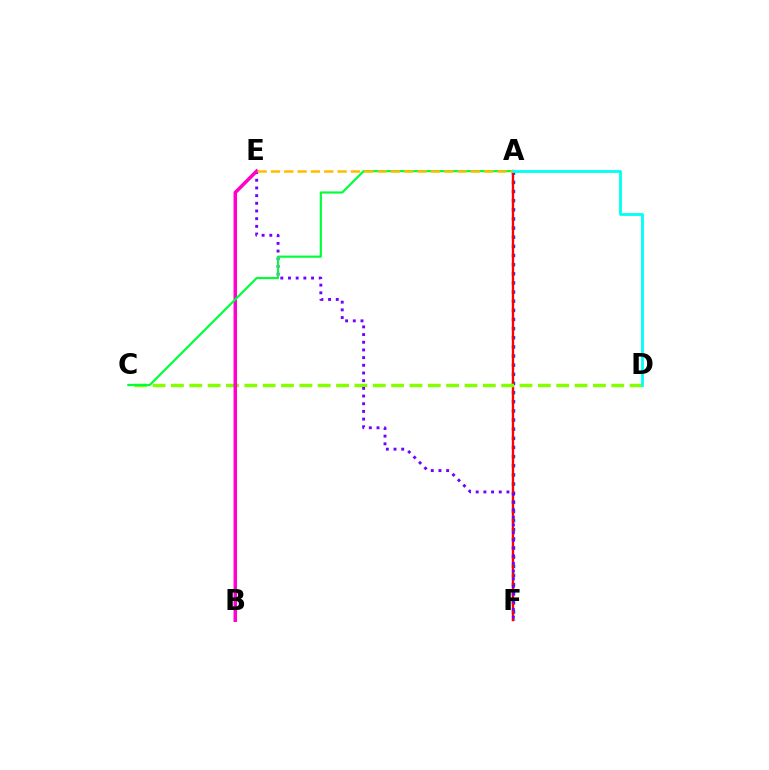{('A', 'F'): [{'color': '#004bff', 'line_style': 'dotted', 'thickness': 2.48}, {'color': '#ff0000', 'line_style': 'solid', 'thickness': 1.71}], ('C', 'D'): [{'color': '#84ff00', 'line_style': 'dashed', 'thickness': 2.49}], ('E', 'F'): [{'color': '#7200ff', 'line_style': 'dotted', 'thickness': 2.09}], ('B', 'E'): [{'color': '#ff00cf', 'line_style': 'solid', 'thickness': 2.52}], ('A', 'C'): [{'color': '#00ff39', 'line_style': 'solid', 'thickness': 1.57}], ('A', 'E'): [{'color': '#ffbd00', 'line_style': 'dashed', 'thickness': 1.81}], ('A', 'D'): [{'color': '#00fff6', 'line_style': 'solid', 'thickness': 2.01}]}